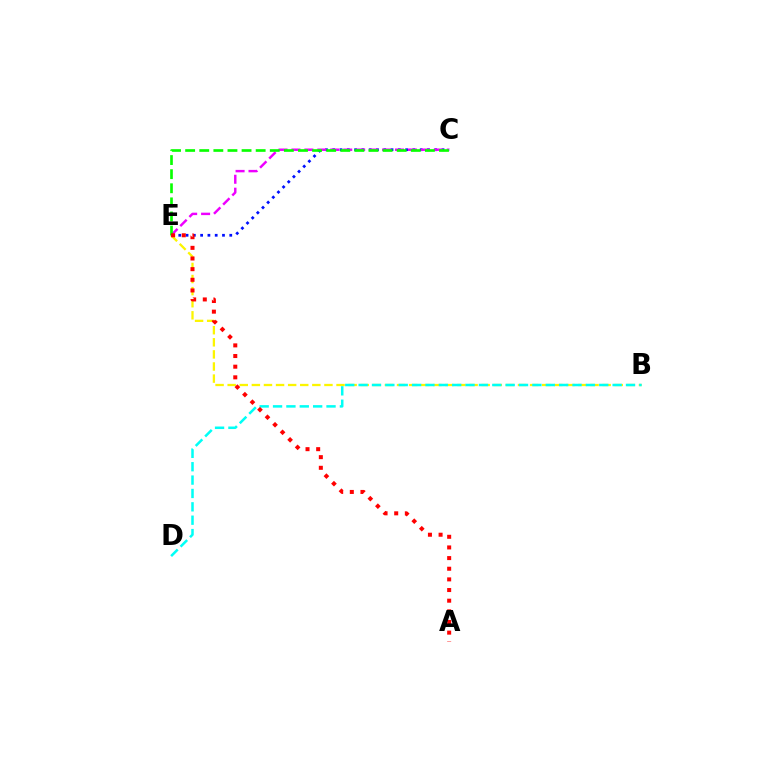{('B', 'E'): [{'color': '#fcf500', 'line_style': 'dashed', 'thickness': 1.64}], ('C', 'E'): [{'color': '#0010ff', 'line_style': 'dotted', 'thickness': 1.98}, {'color': '#ee00ff', 'line_style': 'dashed', 'thickness': 1.76}, {'color': '#08ff00', 'line_style': 'dashed', 'thickness': 1.92}], ('B', 'D'): [{'color': '#00fff6', 'line_style': 'dashed', 'thickness': 1.82}], ('A', 'E'): [{'color': '#ff0000', 'line_style': 'dotted', 'thickness': 2.89}]}